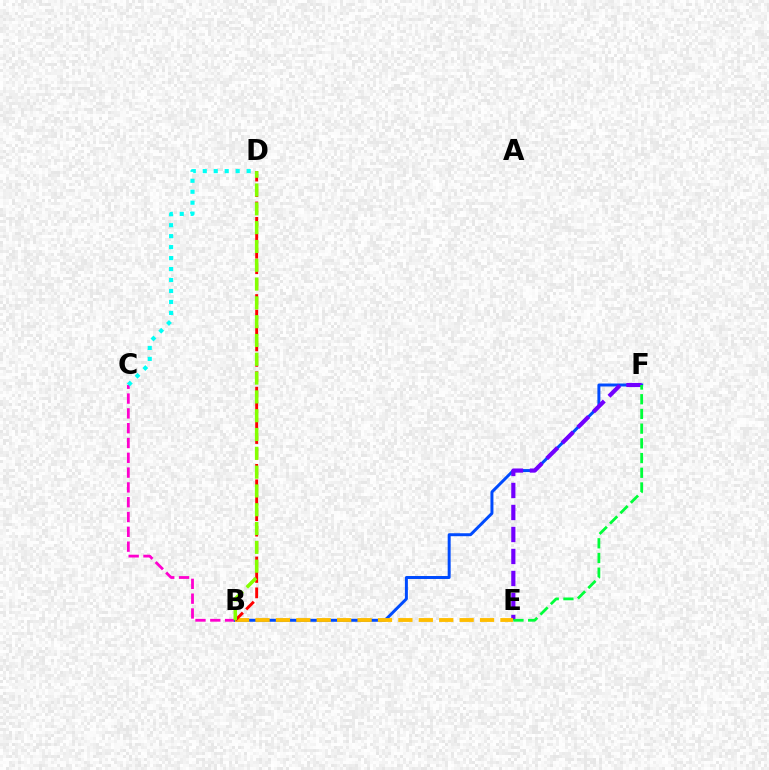{('B', 'C'): [{'color': '#ff00cf', 'line_style': 'dashed', 'thickness': 2.01}], ('B', 'F'): [{'color': '#004bff', 'line_style': 'solid', 'thickness': 2.14}], ('C', 'D'): [{'color': '#00fff6', 'line_style': 'dotted', 'thickness': 2.98}], ('E', 'F'): [{'color': '#7200ff', 'line_style': 'dashed', 'thickness': 2.99}, {'color': '#00ff39', 'line_style': 'dashed', 'thickness': 2.0}], ('B', 'E'): [{'color': '#ffbd00', 'line_style': 'dashed', 'thickness': 2.77}], ('B', 'D'): [{'color': '#ff0000', 'line_style': 'dashed', 'thickness': 2.1}, {'color': '#84ff00', 'line_style': 'dashed', 'thickness': 2.55}]}